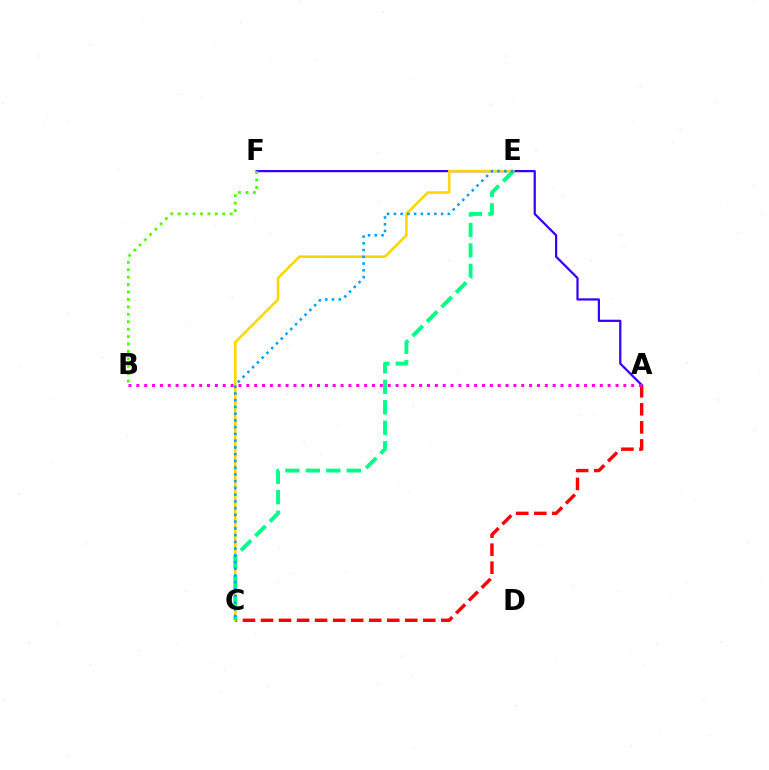{('A', 'C'): [{'color': '#ff0000', 'line_style': 'dashed', 'thickness': 2.45}], ('A', 'F'): [{'color': '#3700ff', 'line_style': 'solid', 'thickness': 1.61}], ('A', 'B'): [{'color': '#ff00ed', 'line_style': 'dotted', 'thickness': 2.13}], ('C', 'E'): [{'color': '#ffd500', 'line_style': 'solid', 'thickness': 1.83}, {'color': '#00ff86', 'line_style': 'dashed', 'thickness': 2.78}, {'color': '#009eff', 'line_style': 'dotted', 'thickness': 1.83}], ('B', 'F'): [{'color': '#4fff00', 'line_style': 'dotted', 'thickness': 2.02}]}